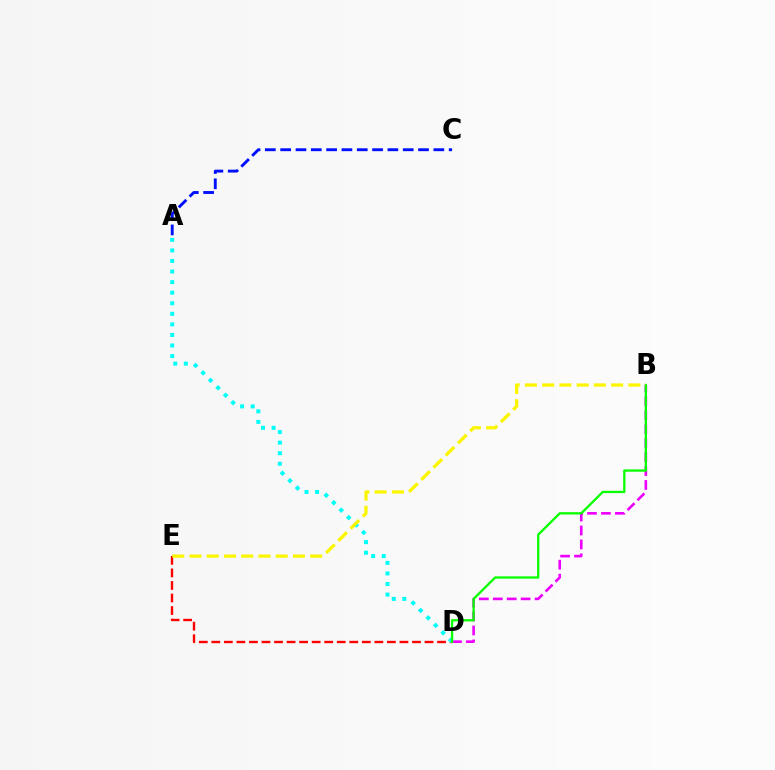{('D', 'E'): [{'color': '#ff0000', 'line_style': 'dashed', 'thickness': 1.7}], ('A', 'C'): [{'color': '#0010ff', 'line_style': 'dashed', 'thickness': 2.08}], ('B', 'D'): [{'color': '#ee00ff', 'line_style': 'dashed', 'thickness': 1.89}, {'color': '#08ff00', 'line_style': 'solid', 'thickness': 1.66}], ('A', 'D'): [{'color': '#00fff6', 'line_style': 'dotted', 'thickness': 2.87}], ('B', 'E'): [{'color': '#fcf500', 'line_style': 'dashed', 'thickness': 2.34}]}